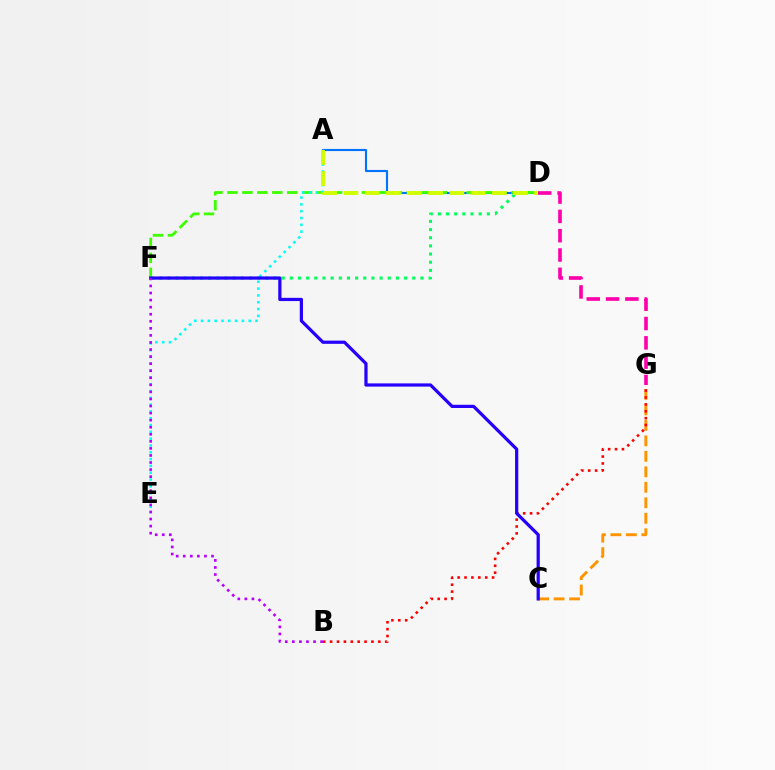{('A', 'D'): [{'color': '#0074ff', 'line_style': 'solid', 'thickness': 1.53}, {'color': '#d1ff00', 'line_style': 'dashed', 'thickness': 2.88}], ('C', 'G'): [{'color': '#ff9400', 'line_style': 'dashed', 'thickness': 2.1}], ('D', 'F'): [{'color': '#00ff5c', 'line_style': 'dotted', 'thickness': 2.22}, {'color': '#3dff00', 'line_style': 'dashed', 'thickness': 2.03}], ('A', 'E'): [{'color': '#00fff6', 'line_style': 'dotted', 'thickness': 1.85}], ('B', 'G'): [{'color': '#ff0000', 'line_style': 'dotted', 'thickness': 1.87}], ('D', 'G'): [{'color': '#ff00ac', 'line_style': 'dashed', 'thickness': 2.62}], ('C', 'F'): [{'color': '#2500ff', 'line_style': 'solid', 'thickness': 2.32}], ('B', 'F'): [{'color': '#b900ff', 'line_style': 'dotted', 'thickness': 1.92}]}